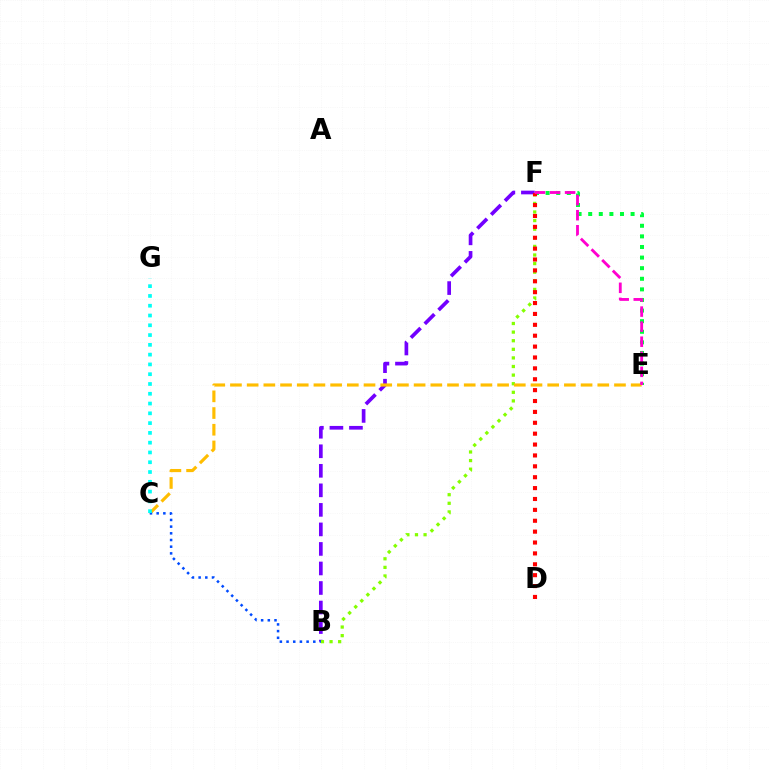{('B', 'F'): [{'color': '#7200ff', 'line_style': 'dashed', 'thickness': 2.65}, {'color': '#84ff00', 'line_style': 'dotted', 'thickness': 2.34}], ('E', 'F'): [{'color': '#00ff39', 'line_style': 'dotted', 'thickness': 2.88}, {'color': '#ff00cf', 'line_style': 'dashed', 'thickness': 2.05}], ('C', 'E'): [{'color': '#ffbd00', 'line_style': 'dashed', 'thickness': 2.27}], ('B', 'C'): [{'color': '#004bff', 'line_style': 'dotted', 'thickness': 1.82}], ('D', 'F'): [{'color': '#ff0000', 'line_style': 'dotted', 'thickness': 2.96}], ('C', 'G'): [{'color': '#00fff6', 'line_style': 'dotted', 'thickness': 2.66}]}